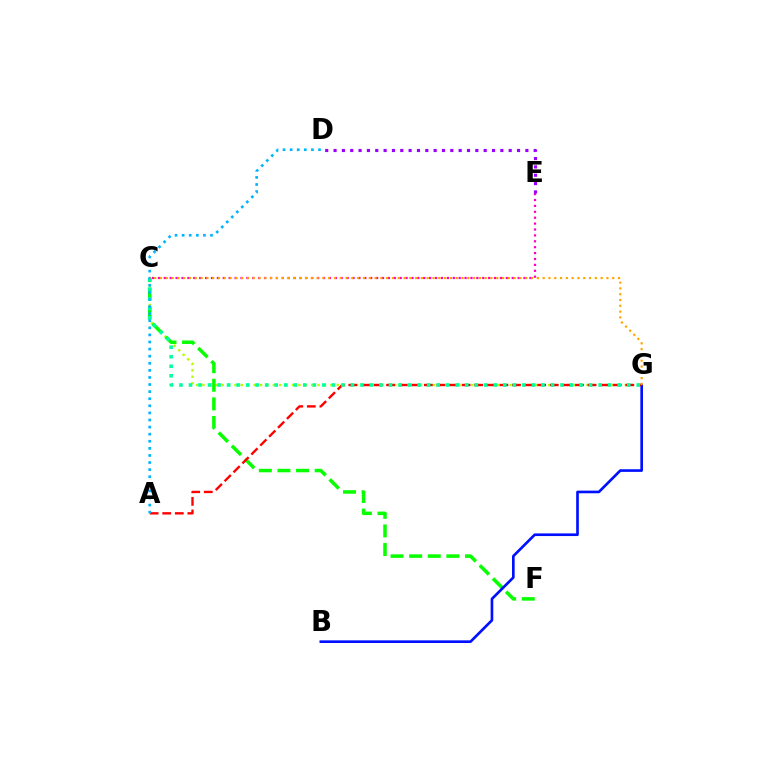{('C', 'G'): [{'color': '#b3ff00', 'line_style': 'dotted', 'thickness': 1.74}, {'color': '#00ff9d', 'line_style': 'dotted', 'thickness': 2.59}, {'color': '#ffa500', 'line_style': 'dotted', 'thickness': 1.58}], ('C', 'F'): [{'color': '#08ff00', 'line_style': 'dashed', 'thickness': 2.53}], ('C', 'E'): [{'color': '#ff00bd', 'line_style': 'dotted', 'thickness': 1.6}], ('B', 'G'): [{'color': '#0010ff', 'line_style': 'solid', 'thickness': 1.91}], ('D', 'E'): [{'color': '#9b00ff', 'line_style': 'dotted', 'thickness': 2.27}], ('A', 'G'): [{'color': '#ff0000', 'line_style': 'dashed', 'thickness': 1.71}], ('A', 'D'): [{'color': '#00b5ff', 'line_style': 'dotted', 'thickness': 1.93}]}